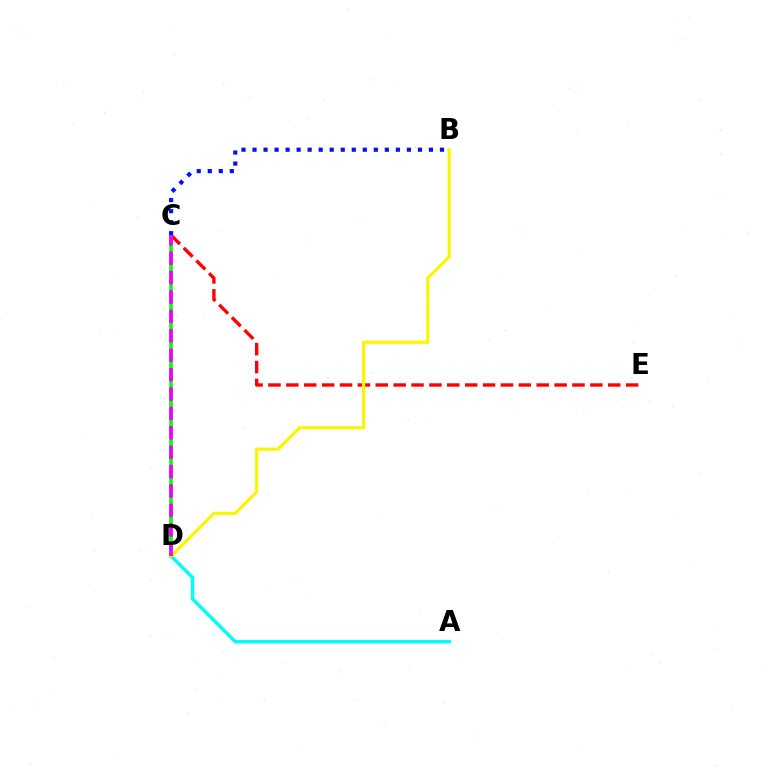{('A', 'D'): [{'color': '#00fff6', 'line_style': 'solid', 'thickness': 2.48}], ('C', 'E'): [{'color': '#ff0000', 'line_style': 'dashed', 'thickness': 2.43}], ('C', 'D'): [{'color': '#08ff00', 'line_style': 'solid', 'thickness': 2.56}, {'color': '#ee00ff', 'line_style': 'dashed', 'thickness': 2.64}], ('B', 'D'): [{'color': '#fcf500', 'line_style': 'solid', 'thickness': 2.28}], ('B', 'C'): [{'color': '#0010ff', 'line_style': 'dotted', 'thickness': 3.0}]}